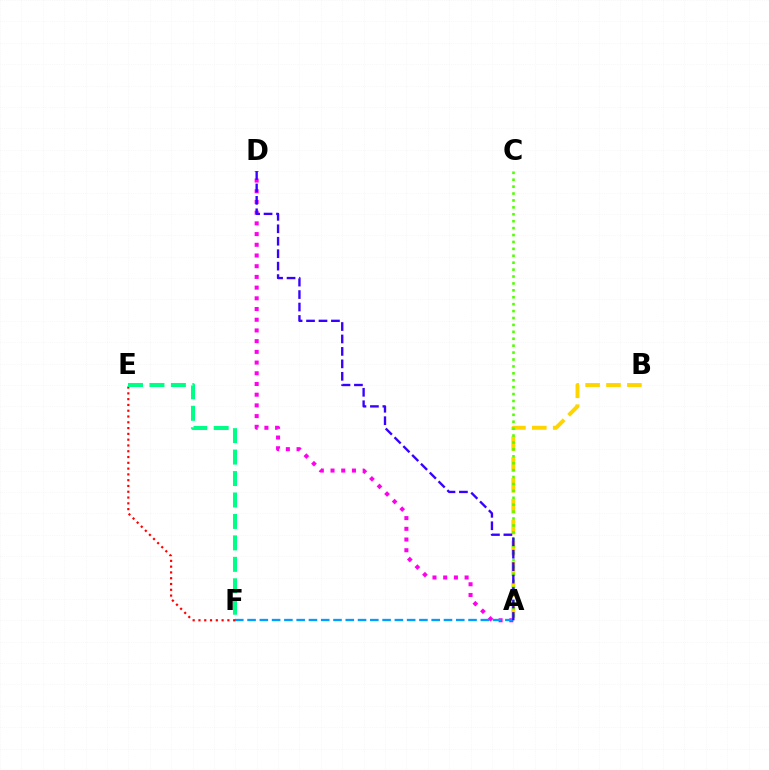{('A', 'D'): [{'color': '#ff00ed', 'line_style': 'dotted', 'thickness': 2.91}, {'color': '#3700ff', 'line_style': 'dashed', 'thickness': 1.69}], ('A', 'B'): [{'color': '#ffd500', 'line_style': 'dashed', 'thickness': 2.84}], ('A', 'C'): [{'color': '#4fff00', 'line_style': 'dotted', 'thickness': 1.88}], ('A', 'F'): [{'color': '#009eff', 'line_style': 'dashed', 'thickness': 1.67}], ('E', 'F'): [{'color': '#ff0000', 'line_style': 'dotted', 'thickness': 1.57}, {'color': '#00ff86', 'line_style': 'dashed', 'thickness': 2.91}]}